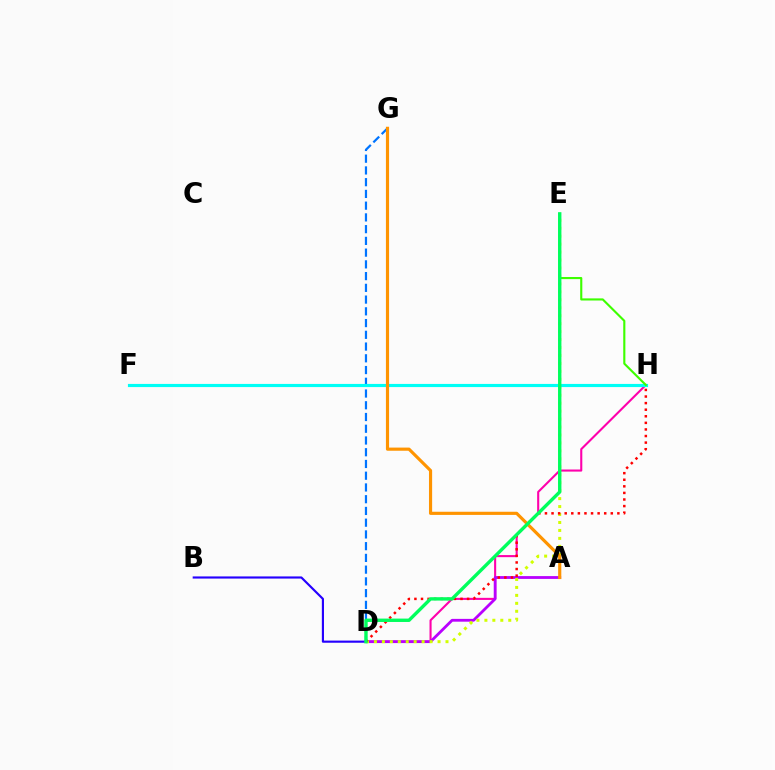{('D', 'G'): [{'color': '#0074ff', 'line_style': 'dashed', 'thickness': 1.6}], ('D', 'H'): [{'color': '#ff00ac', 'line_style': 'solid', 'thickness': 1.51}, {'color': '#ff0000', 'line_style': 'dotted', 'thickness': 1.79}], ('B', 'D'): [{'color': '#2500ff', 'line_style': 'solid', 'thickness': 1.55}], ('A', 'D'): [{'color': '#b900ff', 'line_style': 'solid', 'thickness': 2.02}], ('D', 'E'): [{'color': '#d1ff00', 'line_style': 'dotted', 'thickness': 2.16}, {'color': '#00ff5c', 'line_style': 'solid', 'thickness': 2.44}], ('F', 'H'): [{'color': '#00fff6', 'line_style': 'solid', 'thickness': 2.27}], ('A', 'G'): [{'color': '#ff9400', 'line_style': 'solid', 'thickness': 2.27}], ('E', 'H'): [{'color': '#3dff00', 'line_style': 'solid', 'thickness': 1.53}]}